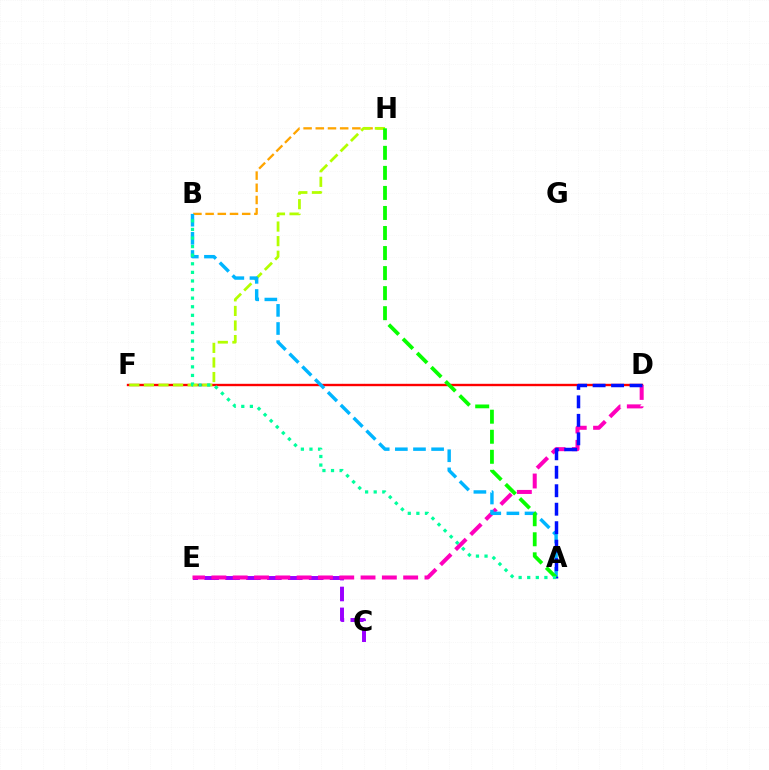{('D', 'F'): [{'color': '#ff0000', 'line_style': 'solid', 'thickness': 1.72}], ('C', 'E'): [{'color': '#9b00ff', 'line_style': 'dashed', 'thickness': 2.84}], ('B', 'H'): [{'color': '#ffa500', 'line_style': 'dashed', 'thickness': 1.66}], ('F', 'H'): [{'color': '#b3ff00', 'line_style': 'dashed', 'thickness': 1.98}], ('D', 'E'): [{'color': '#ff00bd', 'line_style': 'dashed', 'thickness': 2.89}], ('A', 'B'): [{'color': '#00b5ff', 'line_style': 'dashed', 'thickness': 2.46}, {'color': '#00ff9d', 'line_style': 'dotted', 'thickness': 2.33}], ('A', 'H'): [{'color': '#08ff00', 'line_style': 'dashed', 'thickness': 2.72}], ('A', 'D'): [{'color': '#0010ff', 'line_style': 'dashed', 'thickness': 2.51}]}